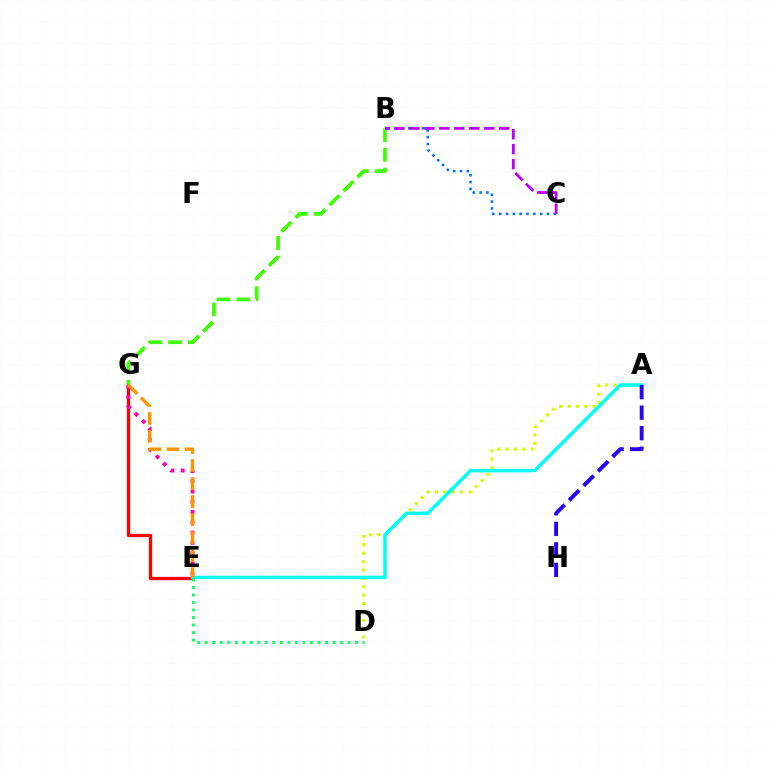{('E', 'G'): [{'color': '#ff0000', 'line_style': 'solid', 'thickness': 2.38}, {'color': '#ff00ac', 'line_style': 'dotted', 'thickness': 2.79}, {'color': '#ff9400', 'line_style': 'dashed', 'thickness': 2.44}], ('A', 'D'): [{'color': '#d1ff00', 'line_style': 'dotted', 'thickness': 2.28}], ('B', 'C'): [{'color': '#0074ff', 'line_style': 'dotted', 'thickness': 1.86}, {'color': '#b900ff', 'line_style': 'dashed', 'thickness': 2.03}], ('B', 'G'): [{'color': '#3dff00', 'line_style': 'dashed', 'thickness': 2.67}], ('A', 'E'): [{'color': '#00fff6', 'line_style': 'solid', 'thickness': 2.5}], ('D', 'E'): [{'color': '#00ff5c', 'line_style': 'dotted', 'thickness': 2.04}], ('A', 'H'): [{'color': '#2500ff', 'line_style': 'dashed', 'thickness': 2.79}]}